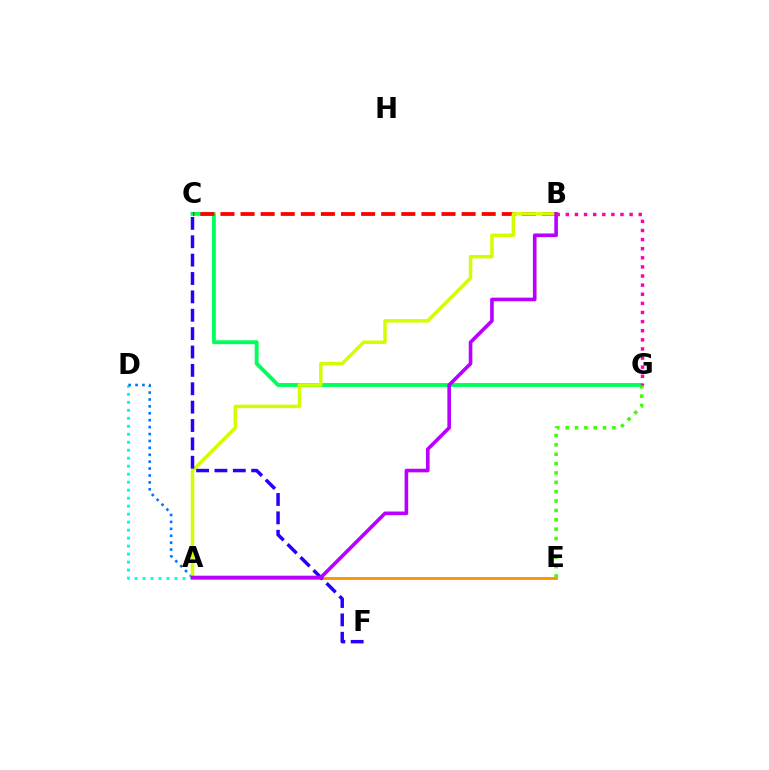{('A', 'D'): [{'color': '#00fff6', 'line_style': 'dotted', 'thickness': 2.17}, {'color': '#0074ff', 'line_style': 'dotted', 'thickness': 1.88}], ('A', 'E'): [{'color': '#ff9400', 'line_style': 'solid', 'thickness': 2.07}], ('C', 'G'): [{'color': '#00ff5c', 'line_style': 'solid', 'thickness': 2.8}], ('B', 'C'): [{'color': '#ff0000', 'line_style': 'dashed', 'thickness': 2.73}], ('A', 'B'): [{'color': '#d1ff00', 'line_style': 'solid', 'thickness': 2.51}, {'color': '#b900ff', 'line_style': 'solid', 'thickness': 2.6}], ('C', 'F'): [{'color': '#2500ff', 'line_style': 'dashed', 'thickness': 2.5}], ('E', 'G'): [{'color': '#3dff00', 'line_style': 'dotted', 'thickness': 2.54}], ('B', 'G'): [{'color': '#ff00ac', 'line_style': 'dotted', 'thickness': 2.48}]}